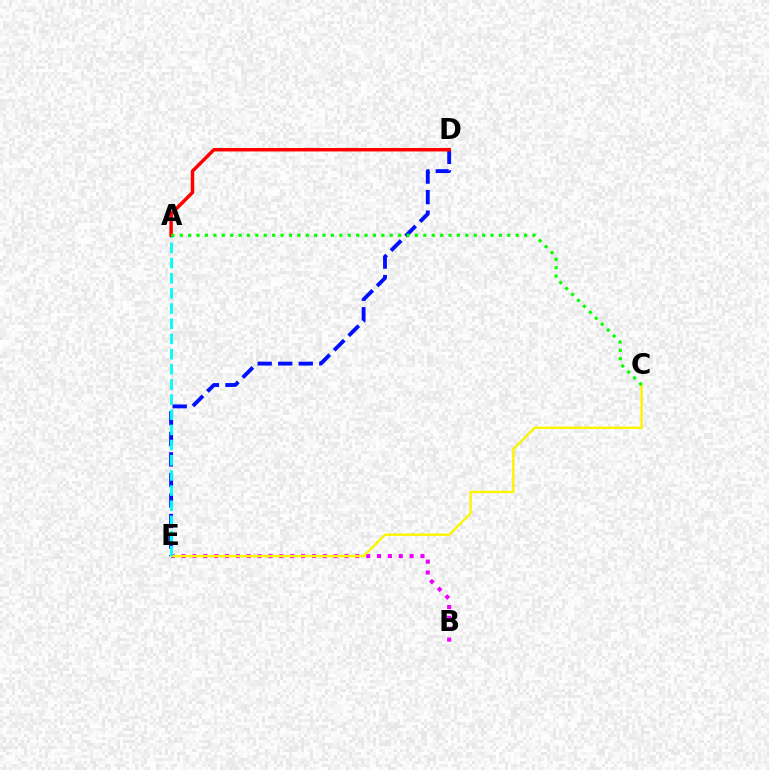{('D', 'E'): [{'color': '#0010ff', 'line_style': 'dashed', 'thickness': 2.79}], ('B', 'E'): [{'color': '#ee00ff', 'line_style': 'dotted', 'thickness': 2.95}], ('C', 'E'): [{'color': '#fcf500', 'line_style': 'solid', 'thickness': 1.73}], ('A', 'E'): [{'color': '#00fff6', 'line_style': 'dashed', 'thickness': 2.06}], ('A', 'D'): [{'color': '#ff0000', 'line_style': 'solid', 'thickness': 2.5}], ('A', 'C'): [{'color': '#08ff00', 'line_style': 'dotted', 'thickness': 2.28}]}